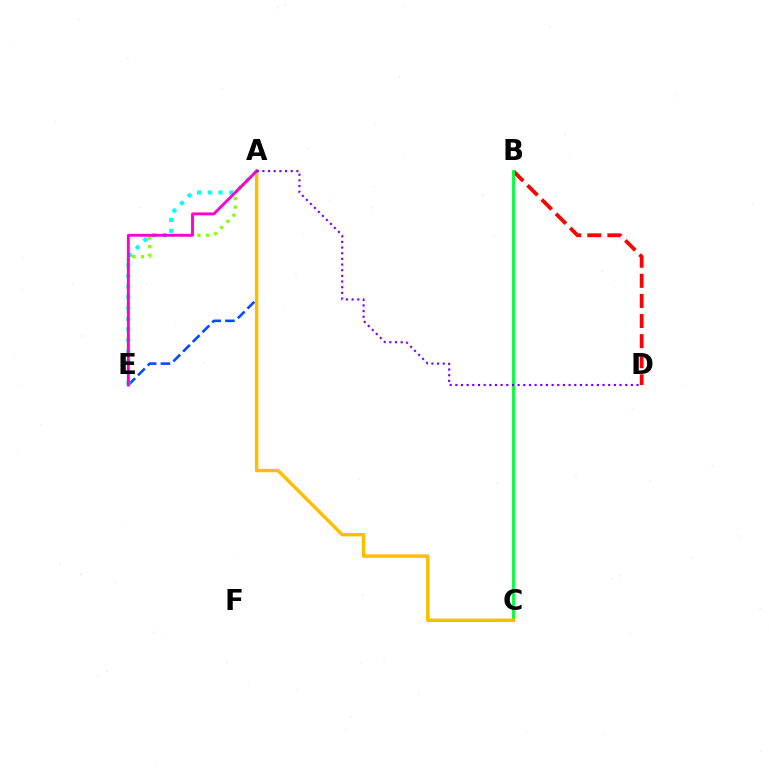{('A', 'E'): [{'color': '#004bff', 'line_style': 'dashed', 'thickness': 1.86}, {'color': '#84ff00', 'line_style': 'dotted', 'thickness': 2.35}, {'color': '#00fff6', 'line_style': 'dotted', 'thickness': 2.92}, {'color': '#ff00cf', 'line_style': 'solid', 'thickness': 2.07}], ('B', 'D'): [{'color': '#ff0000', 'line_style': 'dashed', 'thickness': 2.73}], ('B', 'C'): [{'color': '#00ff39', 'line_style': 'solid', 'thickness': 2.04}], ('A', 'C'): [{'color': '#ffbd00', 'line_style': 'solid', 'thickness': 2.47}], ('A', 'D'): [{'color': '#7200ff', 'line_style': 'dotted', 'thickness': 1.54}]}